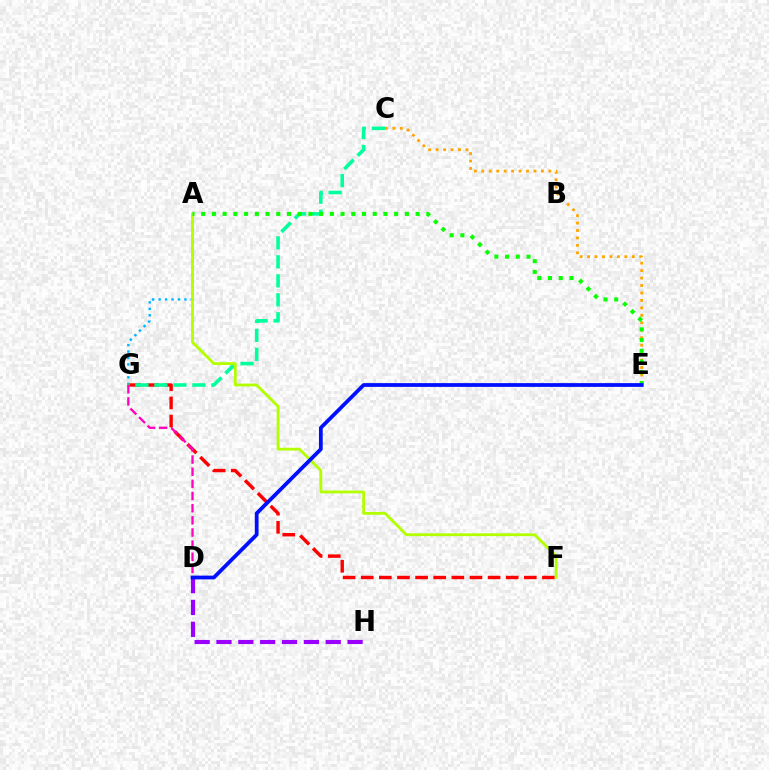{('A', 'G'): [{'color': '#00b5ff', 'line_style': 'dotted', 'thickness': 1.75}], ('F', 'G'): [{'color': '#ff0000', 'line_style': 'dashed', 'thickness': 2.46}], ('C', 'G'): [{'color': '#00ff9d', 'line_style': 'dashed', 'thickness': 2.58}], ('A', 'F'): [{'color': '#b3ff00', 'line_style': 'solid', 'thickness': 2.04}], ('D', 'G'): [{'color': '#ff00bd', 'line_style': 'dashed', 'thickness': 1.65}], ('D', 'H'): [{'color': '#9b00ff', 'line_style': 'dashed', 'thickness': 2.97}], ('C', 'E'): [{'color': '#ffa500', 'line_style': 'dotted', 'thickness': 2.02}], ('A', 'E'): [{'color': '#08ff00', 'line_style': 'dotted', 'thickness': 2.91}], ('D', 'E'): [{'color': '#0010ff', 'line_style': 'solid', 'thickness': 2.71}]}